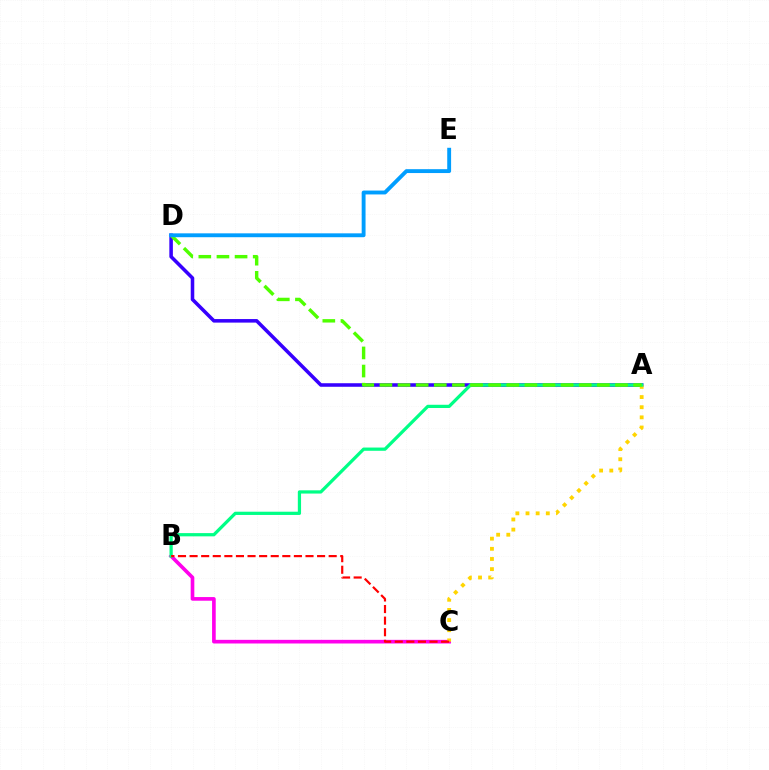{('A', 'D'): [{'color': '#3700ff', 'line_style': 'solid', 'thickness': 2.55}, {'color': '#4fff00', 'line_style': 'dashed', 'thickness': 2.46}], ('B', 'C'): [{'color': '#ff00ed', 'line_style': 'solid', 'thickness': 2.63}, {'color': '#ff0000', 'line_style': 'dashed', 'thickness': 1.57}], ('A', 'C'): [{'color': '#ffd500', 'line_style': 'dotted', 'thickness': 2.76}], ('A', 'B'): [{'color': '#00ff86', 'line_style': 'solid', 'thickness': 2.33}], ('D', 'E'): [{'color': '#009eff', 'line_style': 'solid', 'thickness': 2.79}]}